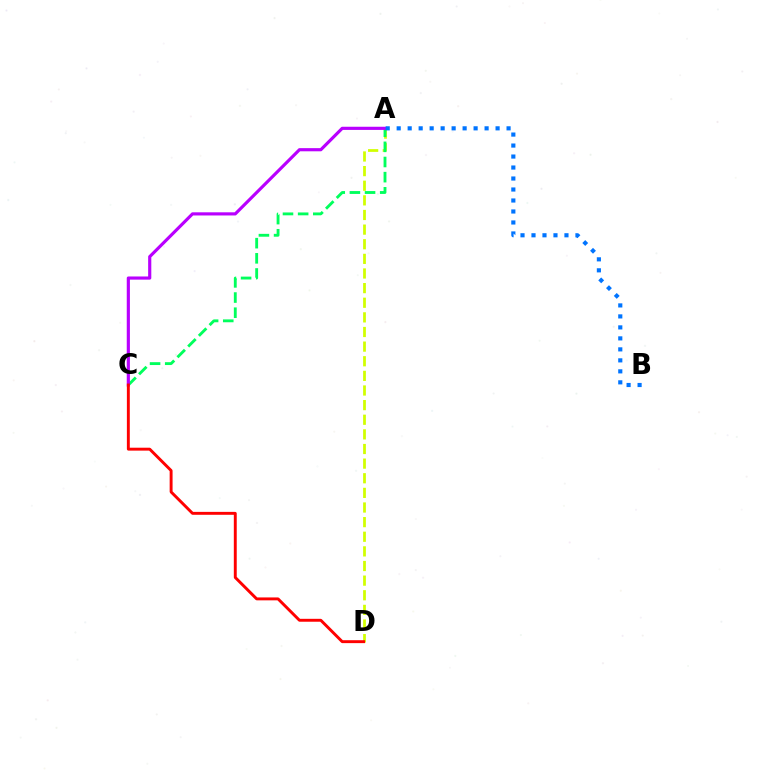{('A', 'D'): [{'color': '#d1ff00', 'line_style': 'dashed', 'thickness': 1.99}], ('A', 'C'): [{'color': '#00ff5c', 'line_style': 'dashed', 'thickness': 2.06}, {'color': '#b900ff', 'line_style': 'solid', 'thickness': 2.27}], ('A', 'B'): [{'color': '#0074ff', 'line_style': 'dotted', 'thickness': 2.99}], ('C', 'D'): [{'color': '#ff0000', 'line_style': 'solid', 'thickness': 2.1}]}